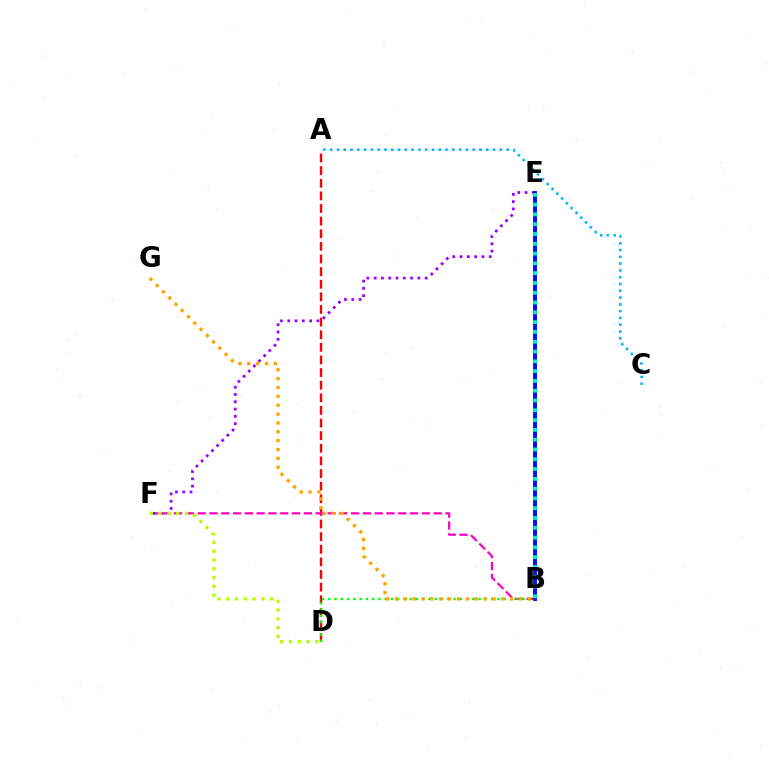{('A', 'D'): [{'color': '#ff0000', 'line_style': 'dashed', 'thickness': 1.71}], ('B', 'F'): [{'color': '#ff00bd', 'line_style': 'dashed', 'thickness': 1.6}], ('E', 'F'): [{'color': '#9b00ff', 'line_style': 'dotted', 'thickness': 1.98}], ('B', 'E'): [{'color': '#0010ff', 'line_style': 'solid', 'thickness': 2.82}, {'color': '#00ff9d', 'line_style': 'dotted', 'thickness': 2.66}], ('A', 'C'): [{'color': '#00b5ff', 'line_style': 'dotted', 'thickness': 1.84}], ('B', 'D'): [{'color': '#08ff00', 'line_style': 'dotted', 'thickness': 1.7}], ('D', 'F'): [{'color': '#b3ff00', 'line_style': 'dotted', 'thickness': 2.39}], ('B', 'G'): [{'color': '#ffa500', 'line_style': 'dotted', 'thickness': 2.41}]}